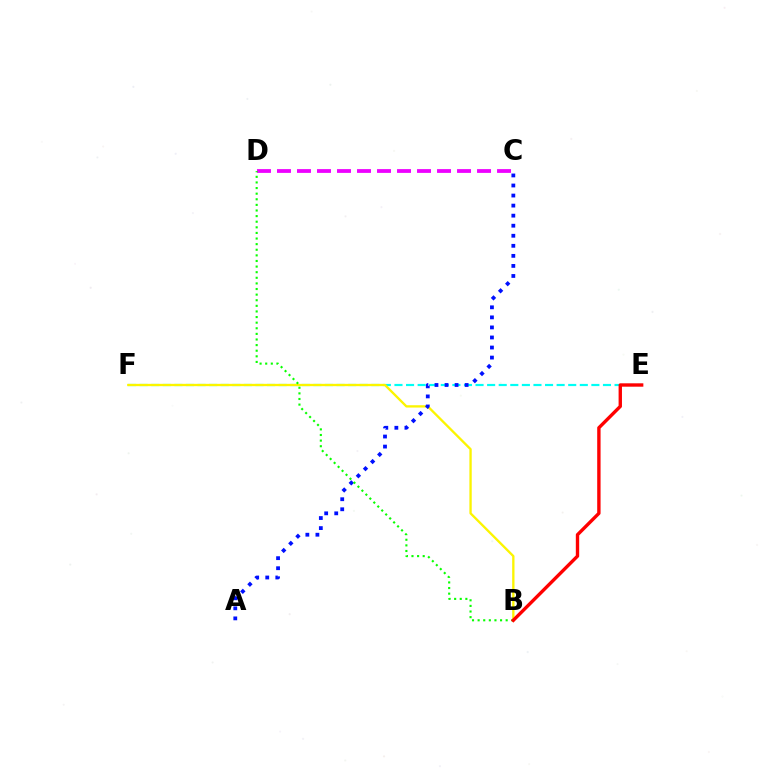{('E', 'F'): [{'color': '#00fff6', 'line_style': 'dashed', 'thickness': 1.57}], ('B', 'F'): [{'color': '#fcf500', 'line_style': 'solid', 'thickness': 1.67}], ('A', 'C'): [{'color': '#0010ff', 'line_style': 'dotted', 'thickness': 2.73}], ('C', 'D'): [{'color': '#ee00ff', 'line_style': 'dashed', 'thickness': 2.72}], ('B', 'D'): [{'color': '#08ff00', 'line_style': 'dotted', 'thickness': 1.52}], ('B', 'E'): [{'color': '#ff0000', 'line_style': 'solid', 'thickness': 2.43}]}